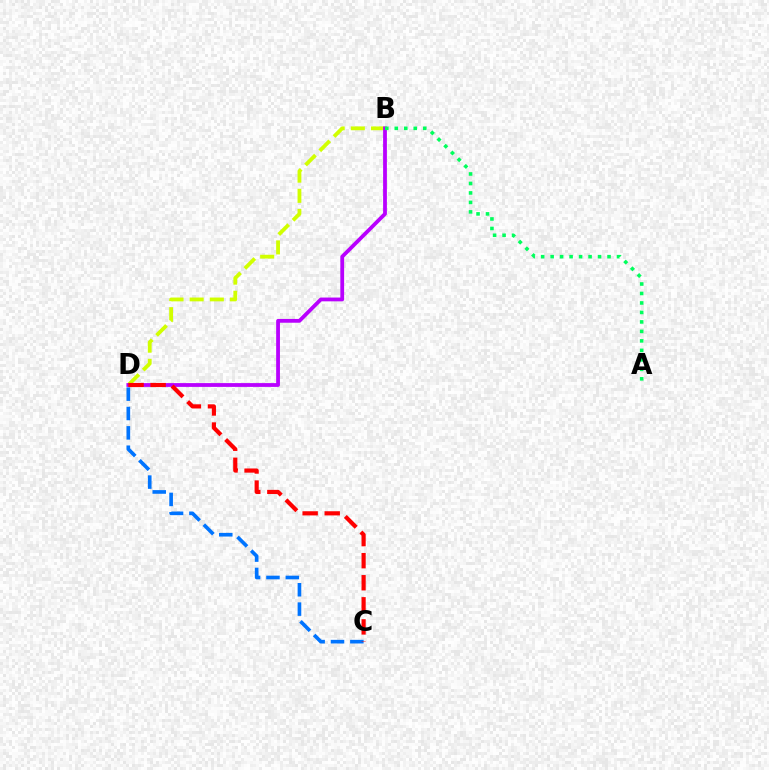{('B', 'D'): [{'color': '#d1ff00', 'line_style': 'dashed', 'thickness': 2.74}, {'color': '#b900ff', 'line_style': 'solid', 'thickness': 2.73}], ('C', 'D'): [{'color': '#0074ff', 'line_style': 'dashed', 'thickness': 2.63}, {'color': '#ff0000', 'line_style': 'dashed', 'thickness': 3.0}], ('A', 'B'): [{'color': '#00ff5c', 'line_style': 'dotted', 'thickness': 2.58}]}